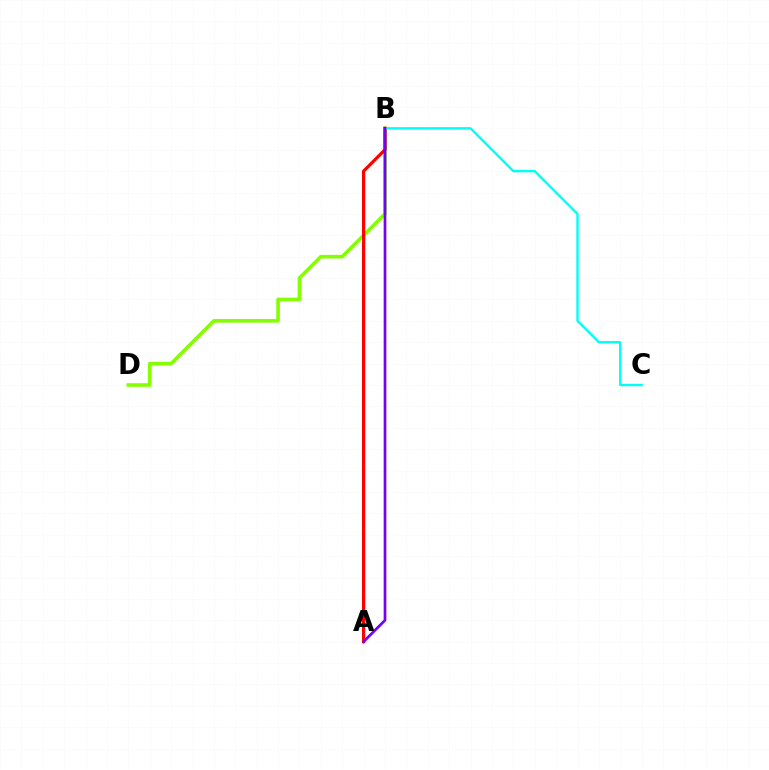{('B', 'D'): [{'color': '#84ff00', 'line_style': 'solid', 'thickness': 2.6}], ('A', 'B'): [{'color': '#ff0000', 'line_style': 'solid', 'thickness': 2.32}, {'color': '#7200ff', 'line_style': 'solid', 'thickness': 1.94}], ('B', 'C'): [{'color': '#00fff6', 'line_style': 'solid', 'thickness': 1.72}]}